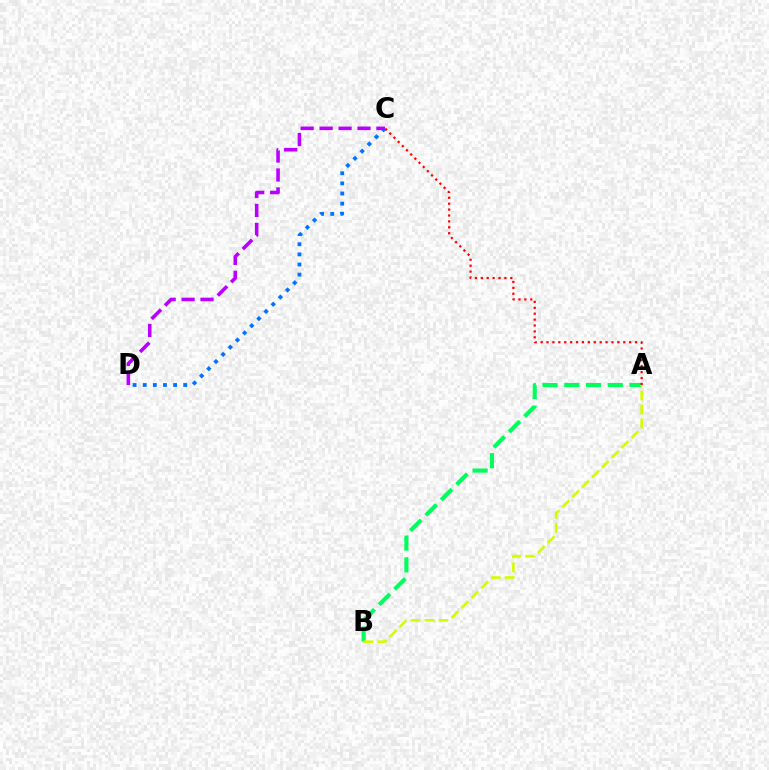{('A', 'B'): [{'color': '#00ff5c', 'line_style': 'dashed', 'thickness': 2.95}, {'color': '#d1ff00', 'line_style': 'dashed', 'thickness': 1.9}], ('C', 'D'): [{'color': '#0074ff', 'line_style': 'dotted', 'thickness': 2.75}, {'color': '#b900ff', 'line_style': 'dashed', 'thickness': 2.57}], ('A', 'C'): [{'color': '#ff0000', 'line_style': 'dotted', 'thickness': 1.6}]}